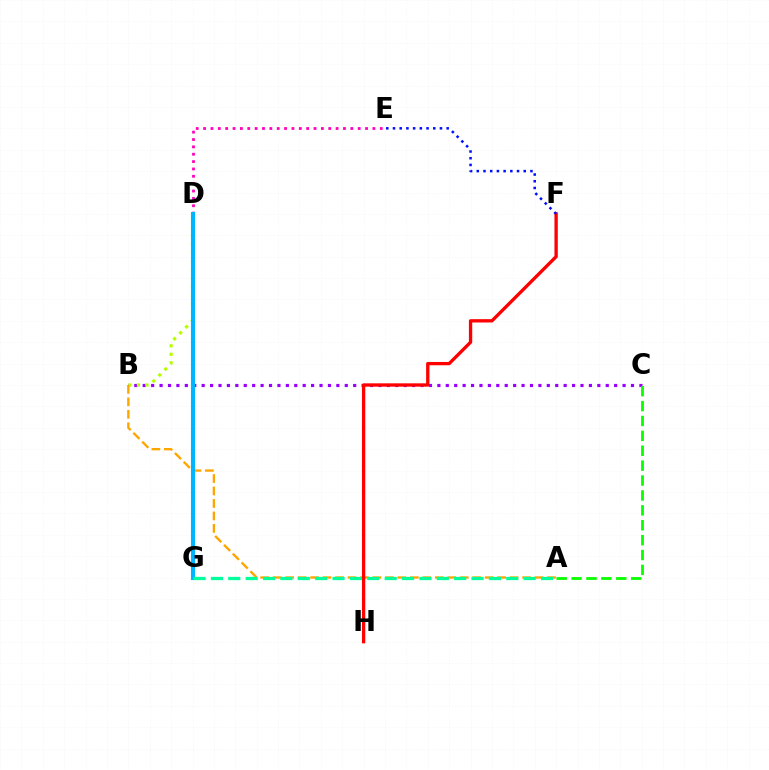{('D', 'E'): [{'color': '#ff00bd', 'line_style': 'dotted', 'thickness': 2.0}], ('B', 'C'): [{'color': '#9b00ff', 'line_style': 'dotted', 'thickness': 2.29}], ('B', 'D'): [{'color': '#b3ff00', 'line_style': 'dotted', 'thickness': 2.3}], ('A', 'B'): [{'color': '#ffa500', 'line_style': 'dashed', 'thickness': 1.69}], ('F', 'H'): [{'color': '#ff0000', 'line_style': 'solid', 'thickness': 2.39}], ('D', 'G'): [{'color': '#00b5ff', 'line_style': 'solid', 'thickness': 2.94}], ('E', 'F'): [{'color': '#0010ff', 'line_style': 'dotted', 'thickness': 1.82}], ('A', 'C'): [{'color': '#08ff00', 'line_style': 'dashed', 'thickness': 2.02}], ('A', 'G'): [{'color': '#00ff9d', 'line_style': 'dashed', 'thickness': 2.36}]}